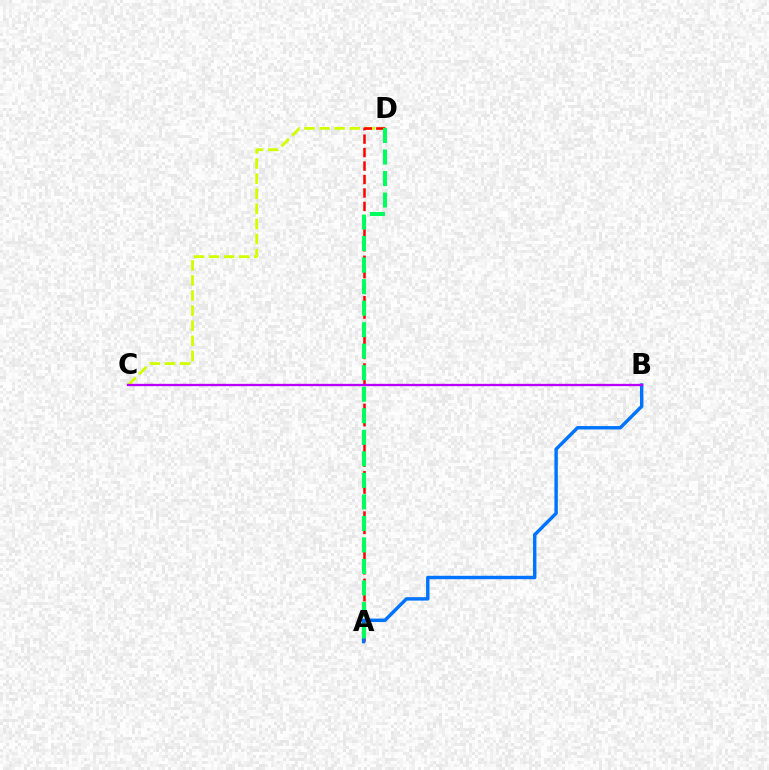{('C', 'D'): [{'color': '#d1ff00', 'line_style': 'dashed', 'thickness': 2.05}], ('A', 'D'): [{'color': '#ff0000', 'line_style': 'dashed', 'thickness': 1.83}, {'color': '#00ff5c', 'line_style': 'dashed', 'thickness': 2.92}], ('A', 'B'): [{'color': '#0074ff', 'line_style': 'solid', 'thickness': 2.46}], ('B', 'C'): [{'color': '#b900ff', 'line_style': 'solid', 'thickness': 1.67}]}